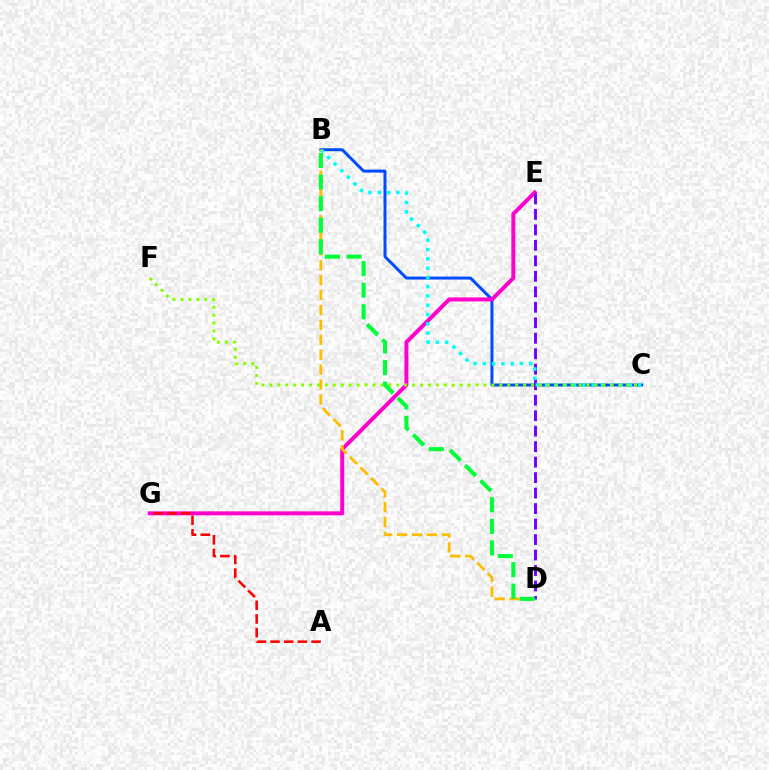{('B', 'C'): [{'color': '#004bff', 'line_style': 'solid', 'thickness': 2.14}, {'color': '#00fff6', 'line_style': 'dotted', 'thickness': 2.53}], ('E', 'G'): [{'color': '#ff00cf', 'line_style': 'solid', 'thickness': 2.86}], ('D', 'E'): [{'color': '#7200ff', 'line_style': 'dashed', 'thickness': 2.1}], ('A', 'G'): [{'color': '#ff0000', 'line_style': 'dashed', 'thickness': 1.86}], ('B', 'D'): [{'color': '#ffbd00', 'line_style': 'dashed', 'thickness': 2.03}, {'color': '#00ff39', 'line_style': 'dashed', 'thickness': 2.93}], ('C', 'F'): [{'color': '#84ff00', 'line_style': 'dotted', 'thickness': 2.15}]}